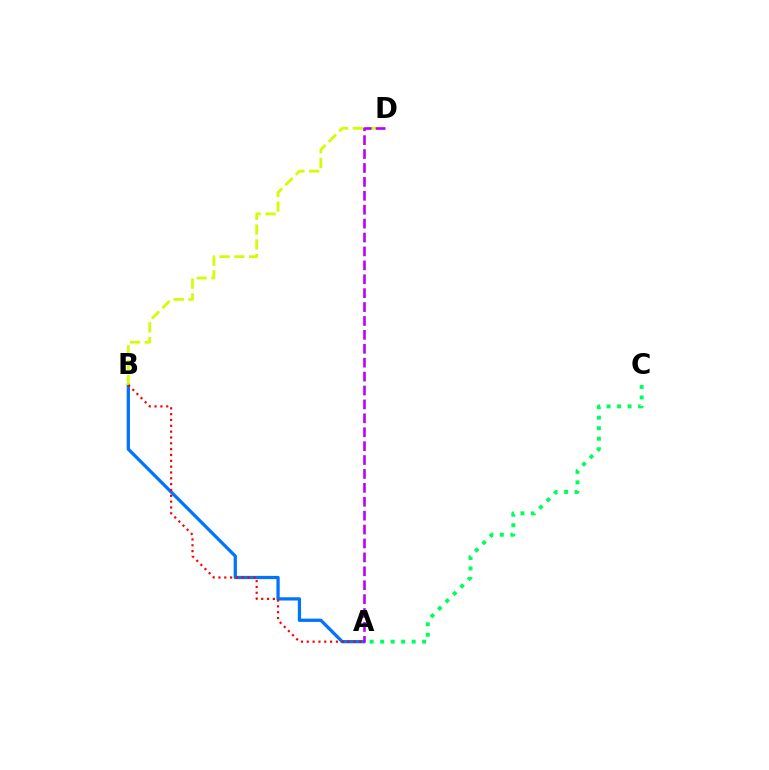{('A', 'C'): [{'color': '#00ff5c', 'line_style': 'dotted', 'thickness': 2.85}], ('A', 'B'): [{'color': '#0074ff', 'line_style': 'solid', 'thickness': 2.35}, {'color': '#ff0000', 'line_style': 'dotted', 'thickness': 1.58}], ('B', 'D'): [{'color': '#d1ff00', 'line_style': 'dashed', 'thickness': 2.01}], ('A', 'D'): [{'color': '#b900ff', 'line_style': 'dashed', 'thickness': 1.89}]}